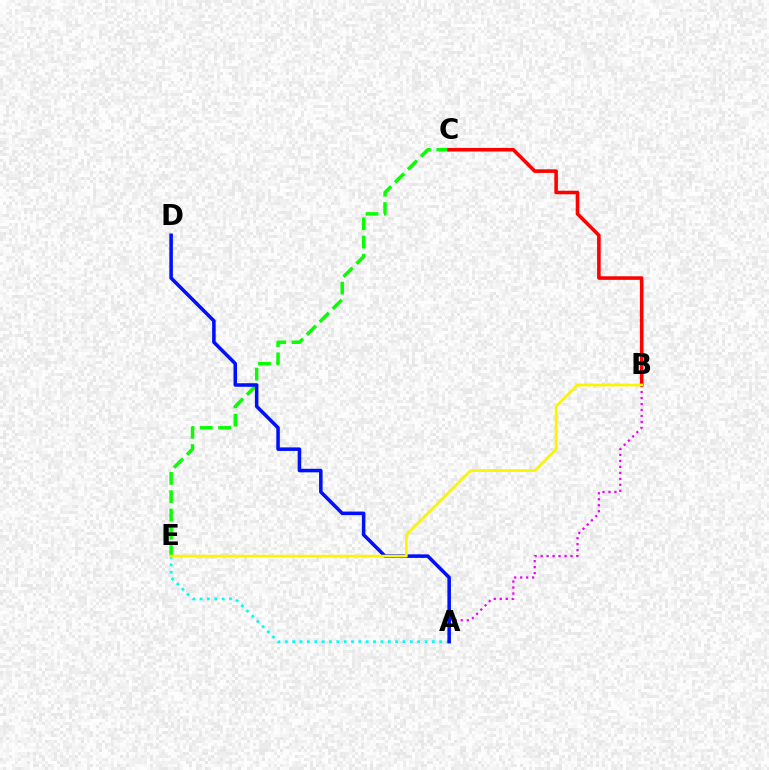{('A', 'B'): [{'color': '#ee00ff', 'line_style': 'dotted', 'thickness': 1.62}], ('A', 'E'): [{'color': '#00fff6', 'line_style': 'dotted', 'thickness': 2.0}], ('C', 'E'): [{'color': '#08ff00', 'line_style': 'dashed', 'thickness': 2.49}], ('A', 'D'): [{'color': '#0010ff', 'line_style': 'solid', 'thickness': 2.55}], ('B', 'C'): [{'color': '#ff0000', 'line_style': 'solid', 'thickness': 2.58}], ('B', 'E'): [{'color': '#fcf500', 'line_style': 'solid', 'thickness': 1.97}]}